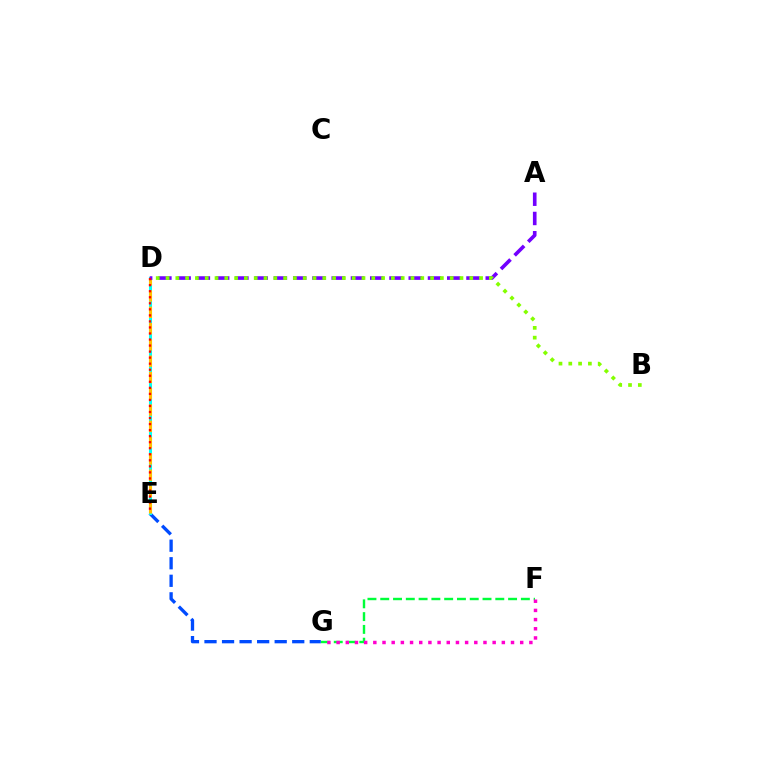{('E', 'G'): [{'color': '#004bff', 'line_style': 'dashed', 'thickness': 2.38}], ('F', 'G'): [{'color': '#00ff39', 'line_style': 'dashed', 'thickness': 1.74}, {'color': '#ff00cf', 'line_style': 'dotted', 'thickness': 2.49}], ('D', 'E'): [{'color': '#00fff6', 'line_style': 'solid', 'thickness': 2.2}, {'color': '#ffbd00', 'line_style': 'dashed', 'thickness': 2.21}, {'color': '#ff0000', 'line_style': 'dotted', 'thickness': 1.64}], ('A', 'D'): [{'color': '#7200ff', 'line_style': 'dashed', 'thickness': 2.62}], ('B', 'D'): [{'color': '#84ff00', 'line_style': 'dotted', 'thickness': 2.66}]}